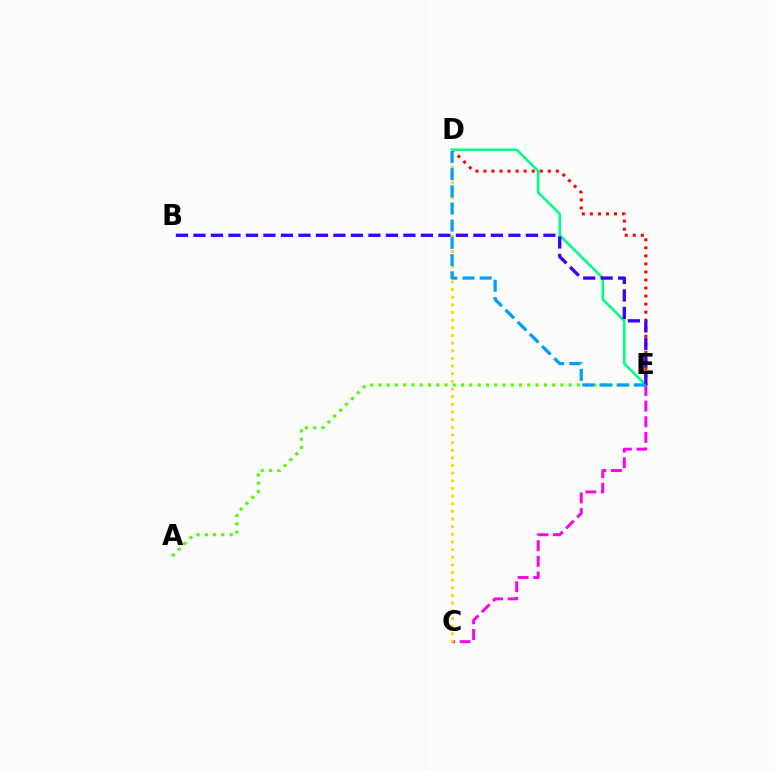{('D', 'E'): [{'color': '#ff0000', 'line_style': 'dotted', 'thickness': 2.18}, {'color': '#00ff86', 'line_style': 'solid', 'thickness': 1.86}, {'color': '#009eff', 'line_style': 'dashed', 'thickness': 2.33}], ('A', 'E'): [{'color': '#4fff00', 'line_style': 'dotted', 'thickness': 2.25}], ('B', 'E'): [{'color': '#3700ff', 'line_style': 'dashed', 'thickness': 2.38}], ('C', 'E'): [{'color': '#ff00ed', 'line_style': 'dashed', 'thickness': 2.13}], ('C', 'D'): [{'color': '#ffd500', 'line_style': 'dotted', 'thickness': 2.08}]}